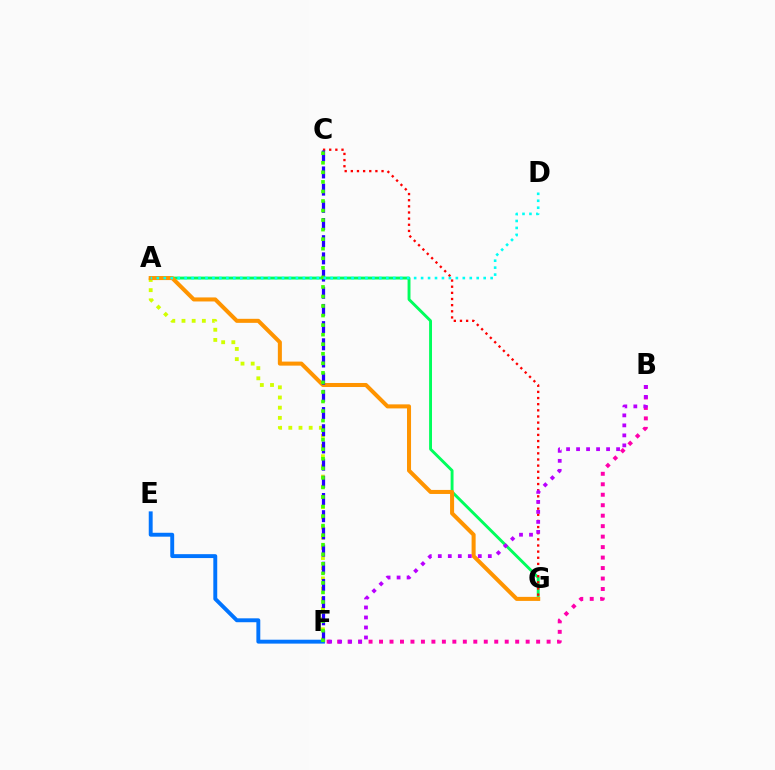{('A', 'F'): [{'color': '#d1ff00', 'line_style': 'dotted', 'thickness': 2.77}], ('B', 'F'): [{'color': '#ff00ac', 'line_style': 'dotted', 'thickness': 2.85}, {'color': '#b900ff', 'line_style': 'dotted', 'thickness': 2.72}], ('A', 'G'): [{'color': '#00ff5c', 'line_style': 'solid', 'thickness': 2.09}, {'color': '#ff9400', 'line_style': 'solid', 'thickness': 2.9}], ('C', 'G'): [{'color': '#ff0000', 'line_style': 'dotted', 'thickness': 1.67}], ('C', 'F'): [{'color': '#2500ff', 'line_style': 'dashed', 'thickness': 2.33}, {'color': '#3dff00', 'line_style': 'dotted', 'thickness': 2.59}], ('E', 'F'): [{'color': '#0074ff', 'line_style': 'solid', 'thickness': 2.81}], ('A', 'D'): [{'color': '#00fff6', 'line_style': 'dotted', 'thickness': 1.89}]}